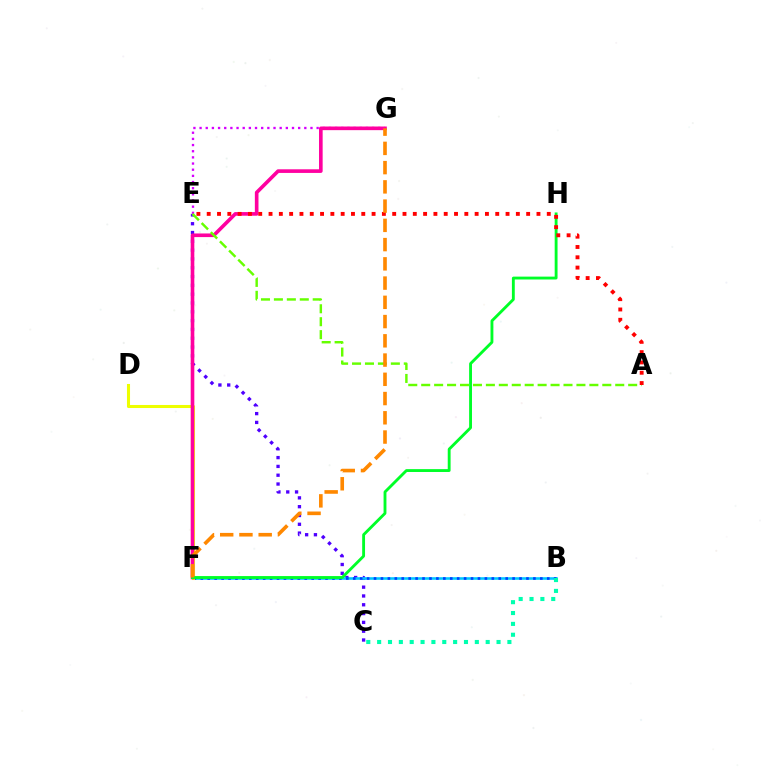{('C', 'E'): [{'color': '#4f00ff', 'line_style': 'dotted', 'thickness': 2.39}], ('B', 'F'): [{'color': '#00c7ff', 'line_style': 'solid', 'thickness': 1.88}, {'color': '#003fff', 'line_style': 'dotted', 'thickness': 1.88}], ('E', 'G'): [{'color': '#d600ff', 'line_style': 'dotted', 'thickness': 1.67}], ('D', 'F'): [{'color': '#eeff00', 'line_style': 'solid', 'thickness': 2.2}], ('F', 'G'): [{'color': '#ff00a0', 'line_style': 'solid', 'thickness': 2.62}, {'color': '#ff8800', 'line_style': 'dashed', 'thickness': 2.61}], ('F', 'H'): [{'color': '#00ff27', 'line_style': 'solid', 'thickness': 2.06}], ('A', 'E'): [{'color': '#66ff00', 'line_style': 'dashed', 'thickness': 1.76}, {'color': '#ff0000', 'line_style': 'dotted', 'thickness': 2.8}], ('B', 'C'): [{'color': '#00ffaf', 'line_style': 'dotted', 'thickness': 2.95}]}